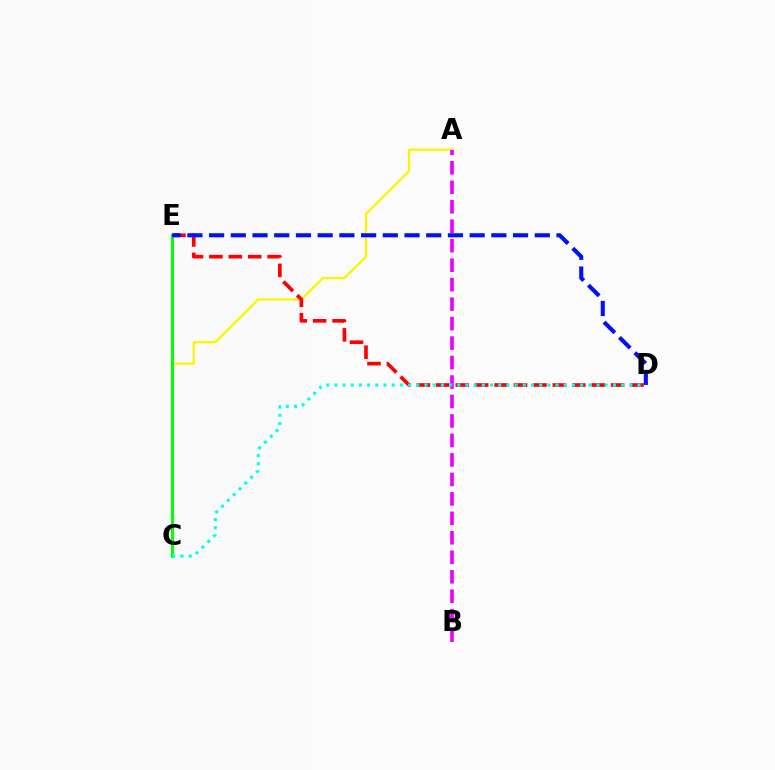{('A', 'C'): [{'color': '#fcf500', 'line_style': 'solid', 'thickness': 1.66}], ('C', 'E'): [{'color': '#08ff00', 'line_style': 'solid', 'thickness': 2.22}], ('D', 'E'): [{'color': '#ff0000', 'line_style': 'dashed', 'thickness': 2.64}, {'color': '#0010ff', 'line_style': 'dashed', 'thickness': 2.95}], ('A', 'B'): [{'color': '#ee00ff', 'line_style': 'dashed', 'thickness': 2.65}], ('C', 'D'): [{'color': '#00fff6', 'line_style': 'dotted', 'thickness': 2.23}]}